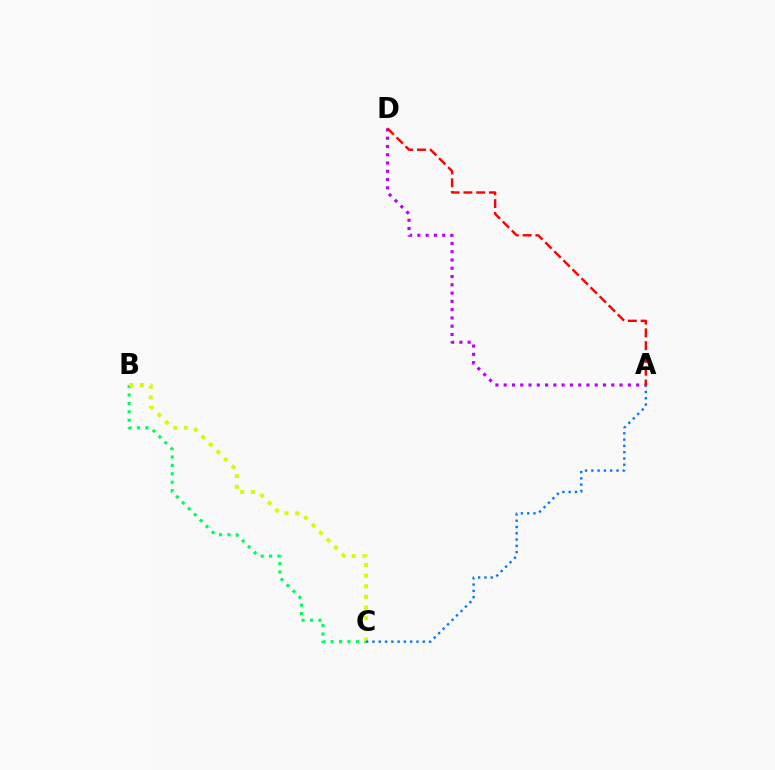{('A', 'D'): [{'color': '#b900ff', 'line_style': 'dotted', 'thickness': 2.25}, {'color': '#ff0000', 'line_style': 'dashed', 'thickness': 1.74}], ('B', 'C'): [{'color': '#00ff5c', 'line_style': 'dotted', 'thickness': 2.28}, {'color': '#d1ff00', 'line_style': 'dotted', 'thickness': 2.88}], ('A', 'C'): [{'color': '#0074ff', 'line_style': 'dotted', 'thickness': 1.71}]}